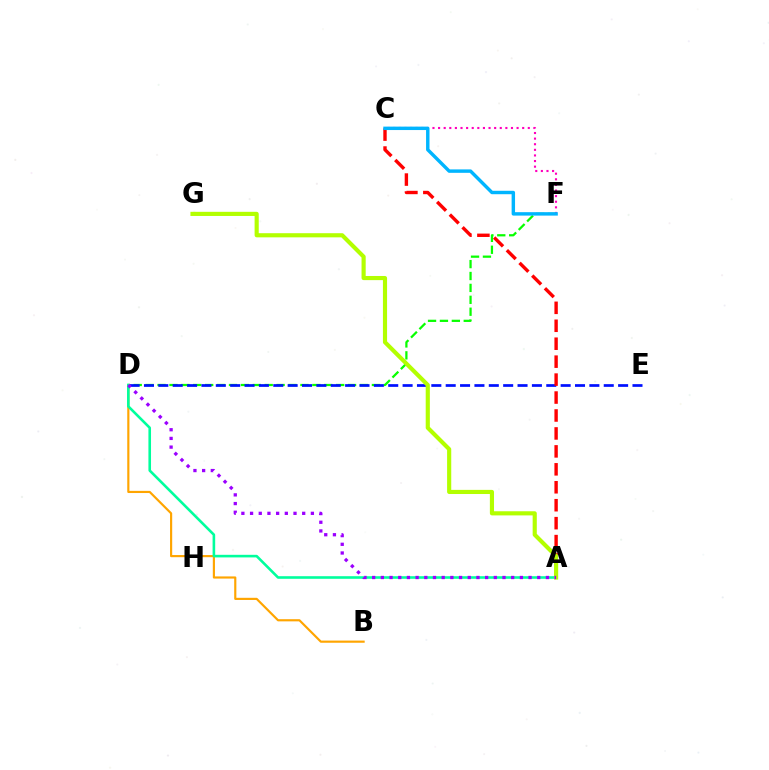{('D', 'F'): [{'color': '#08ff00', 'line_style': 'dashed', 'thickness': 1.62}], ('C', 'F'): [{'color': '#ff00bd', 'line_style': 'dotted', 'thickness': 1.52}, {'color': '#00b5ff', 'line_style': 'solid', 'thickness': 2.47}], ('D', 'E'): [{'color': '#0010ff', 'line_style': 'dashed', 'thickness': 1.95}], ('A', 'C'): [{'color': '#ff0000', 'line_style': 'dashed', 'thickness': 2.44}], ('B', 'D'): [{'color': '#ffa500', 'line_style': 'solid', 'thickness': 1.56}], ('A', 'D'): [{'color': '#00ff9d', 'line_style': 'solid', 'thickness': 1.87}, {'color': '#9b00ff', 'line_style': 'dotted', 'thickness': 2.36}], ('A', 'G'): [{'color': '#b3ff00', 'line_style': 'solid', 'thickness': 2.98}]}